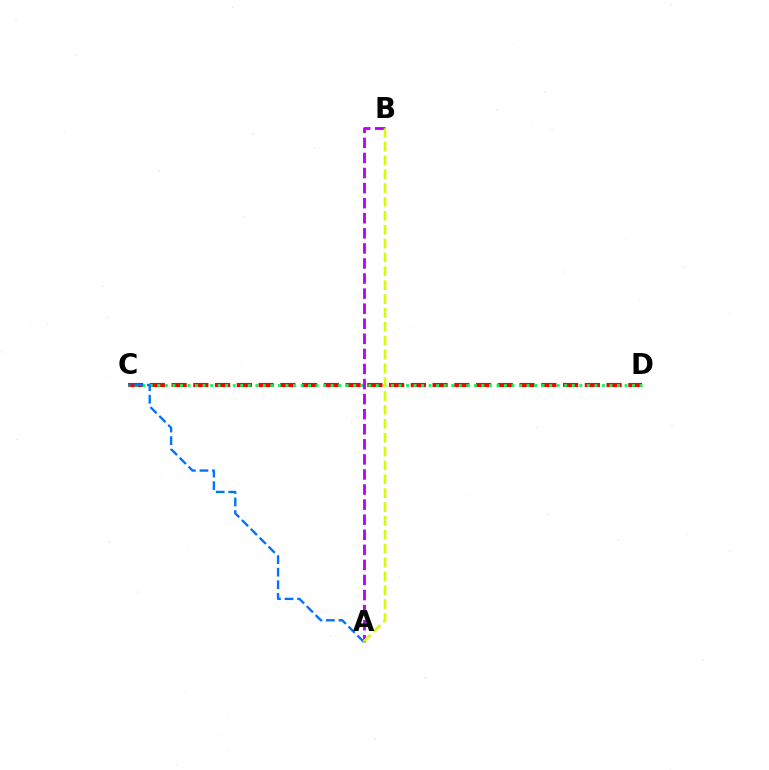{('C', 'D'): [{'color': '#ff0000', 'line_style': 'dashed', 'thickness': 2.95}, {'color': '#00ff5c', 'line_style': 'dotted', 'thickness': 2.05}], ('A', 'B'): [{'color': '#b900ff', 'line_style': 'dashed', 'thickness': 2.05}, {'color': '#d1ff00', 'line_style': 'dashed', 'thickness': 1.88}], ('A', 'C'): [{'color': '#0074ff', 'line_style': 'dashed', 'thickness': 1.71}]}